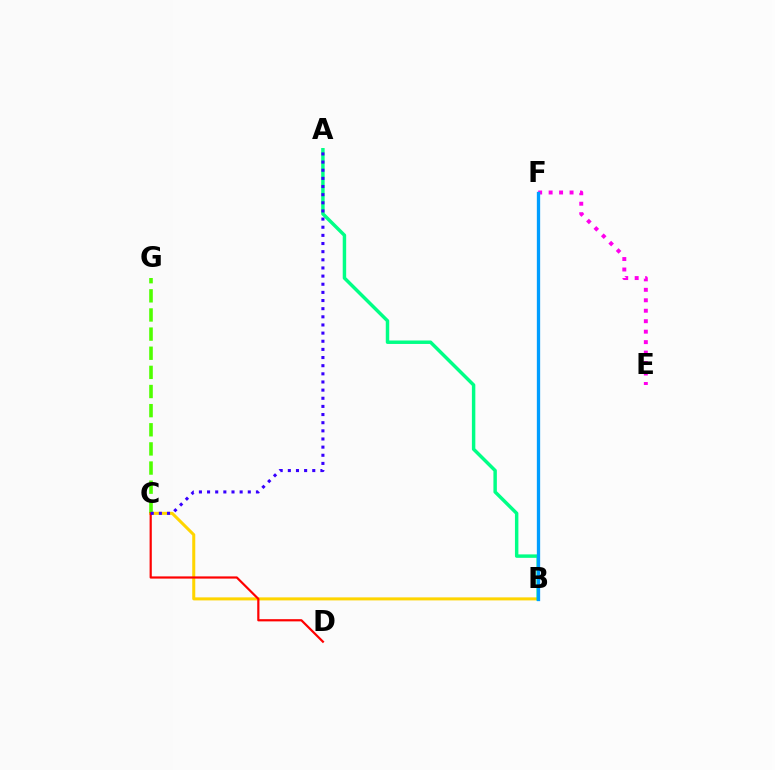{('B', 'C'): [{'color': '#ffd500', 'line_style': 'solid', 'thickness': 2.18}], ('E', 'F'): [{'color': '#ff00ed', 'line_style': 'dotted', 'thickness': 2.84}], ('A', 'B'): [{'color': '#00ff86', 'line_style': 'solid', 'thickness': 2.48}], ('B', 'F'): [{'color': '#009eff', 'line_style': 'solid', 'thickness': 2.38}], ('C', 'G'): [{'color': '#4fff00', 'line_style': 'dashed', 'thickness': 2.6}], ('C', 'D'): [{'color': '#ff0000', 'line_style': 'solid', 'thickness': 1.59}], ('A', 'C'): [{'color': '#3700ff', 'line_style': 'dotted', 'thickness': 2.21}]}